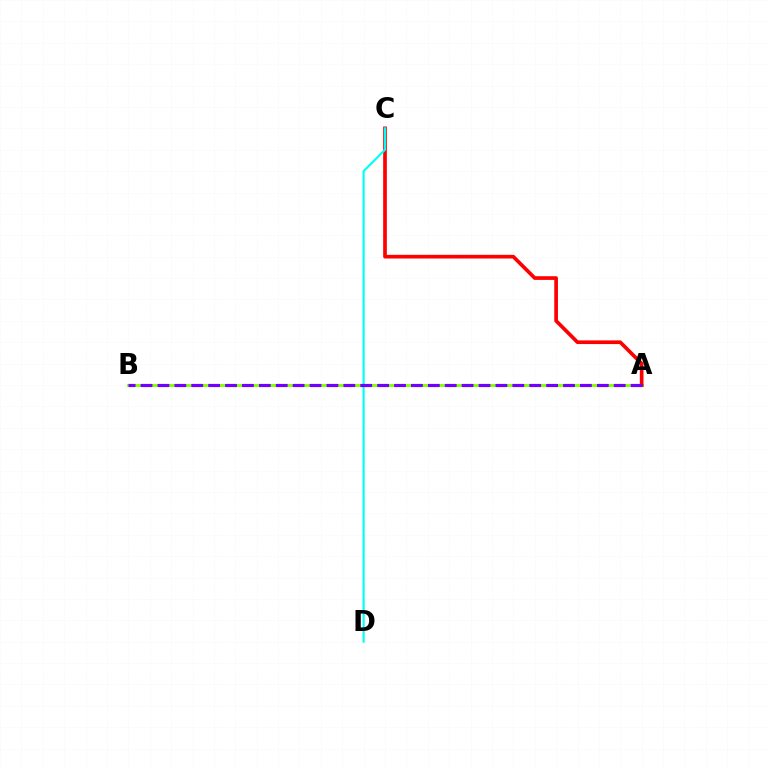{('A', 'B'): [{'color': '#84ff00', 'line_style': 'solid', 'thickness': 2.07}, {'color': '#7200ff', 'line_style': 'dashed', 'thickness': 2.3}], ('A', 'C'): [{'color': '#ff0000', 'line_style': 'solid', 'thickness': 2.65}], ('C', 'D'): [{'color': '#00fff6', 'line_style': 'solid', 'thickness': 1.54}]}